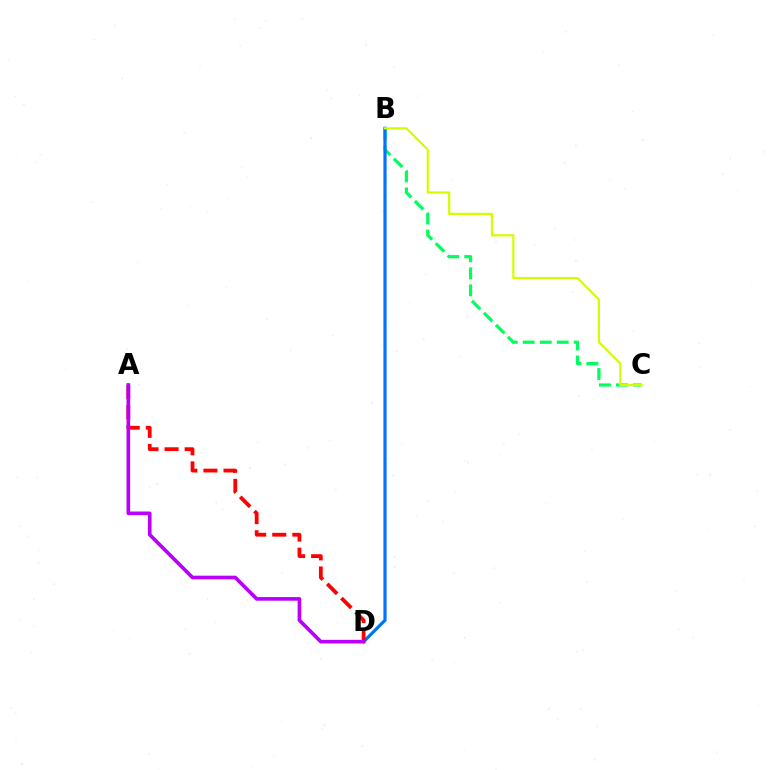{('B', 'C'): [{'color': '#00ff5c', 'line_style': 'dashed', 'thickness': 2.31}, {'color': '#d1ff00', 'line_style': 'solid', 'thickness': 1.59}], ('B', 'D'): [{'color': '#0074ff', 'line_style': 'solid', 'thickness': 2.29}], ('A', 'D'): [{'color': '#ff0000', 'line_style': 'dashed', 'thickness': 2.73}, {'color': '#b900ff', 'line_style': 'solid', 'thickness': 2.63}]}